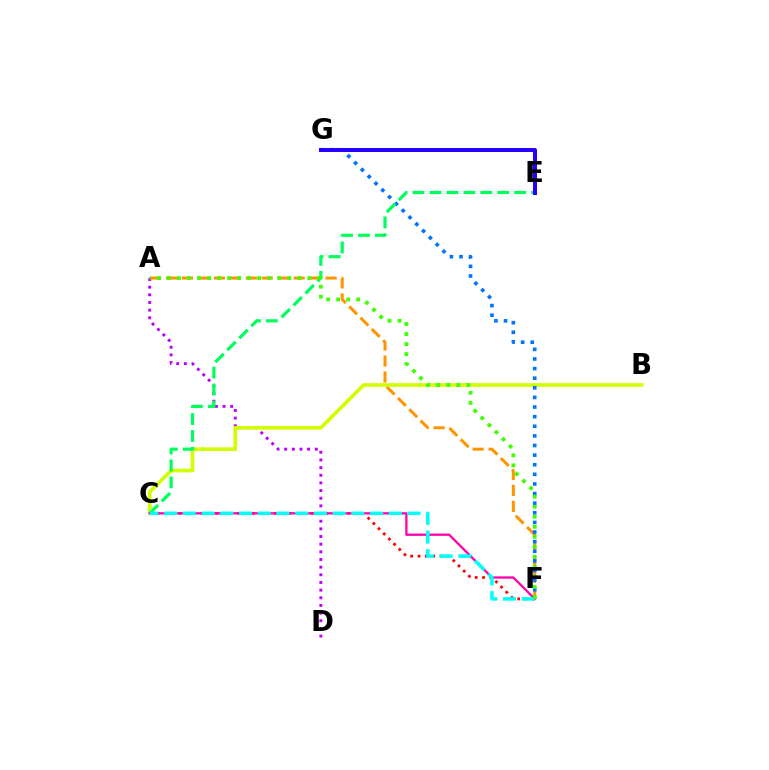{('A', 'F'): [{'color': '#ff9400', 'line_style': 'dashed', 'thickness': 2.17}, {'color': '#3dff00', 'line_style': 'dotted', 'thickness': 2.73}], ('A', 'D'): [{'color': '#b900ff', 'line_style': 'dotted', 'thickness': 2.08}], ('C', 'F'): [{'color': '#ff0000', 'line_style': 'dotted', 'thickness': 1.99}, {'color': '#ff00ac', 'line_style': 'solid', 'thickness': 1.63}, {'color': '#00fff6', 'line_style': 'dashed', 'thickness': 2.54}], ('B', 'C'): [{'color': '#d1ff00', 'line_style': 'solid', 'thickness': 2.63}], ('F', 'G'): [{'color': '#0074ff', 'line_style': 'dotted', 'thickness': 2.61}], ('C', 'E'): [{'color': '#00ff5c', 'line_style': 'dashed', 'thickness': 2.3}], ('E', 'G'): [{'color': '#2500ff', 'line_style': 'solid', 'thickness': 2.86}]}